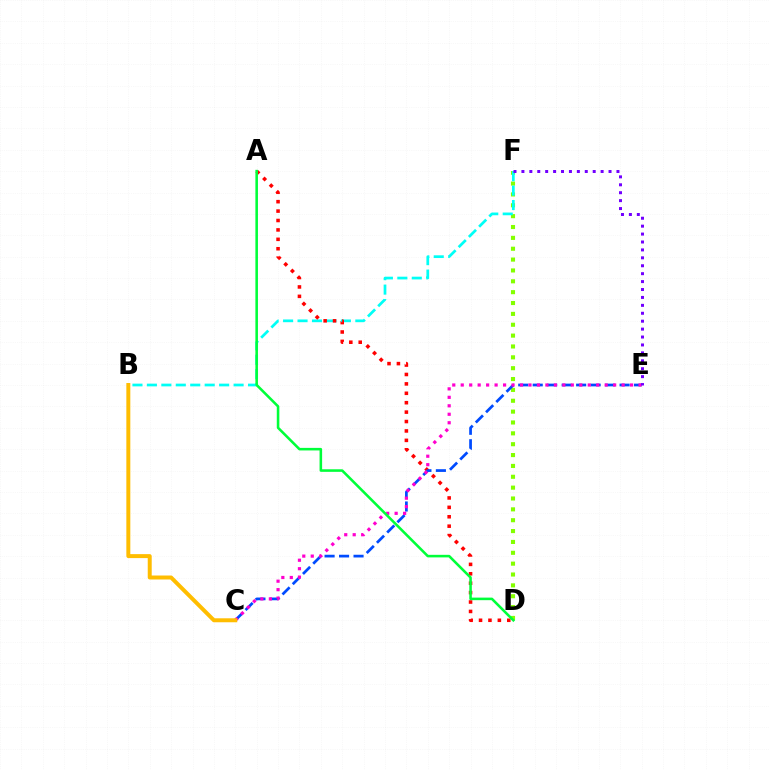{('D', 'F'): [{'color': '#84ff00', 'line_style': 'dotted', 'thickness': 2.95}], ('B', 'F'): [{'color': '#00fff6', 'line_style': 'dashed', 'thickness': 1.96}], ('A', 'D'): [{'color': '#ff0000', 'line_style': 'dotted', 'thickness': 2.56}, {'color': '#00ff39', 'line_style': 'solid', 'thickness': 1.85}], ('C', 'E'): [{'color': '#004bff', 'line_style': 'dashed', 'thickness': 1.97}, {'color': '#ff00cf', 'line_style': 'dotted', 'thickness': 2.3}], ('E', 'F'): [{'color': '#7200ff', 'line_style': 'dotted', 'thickness': 2.15}], ('B', 'C'): [{'color': '#ffbd00', 'line_style': 'solid', 'thickness': 2.86}]}